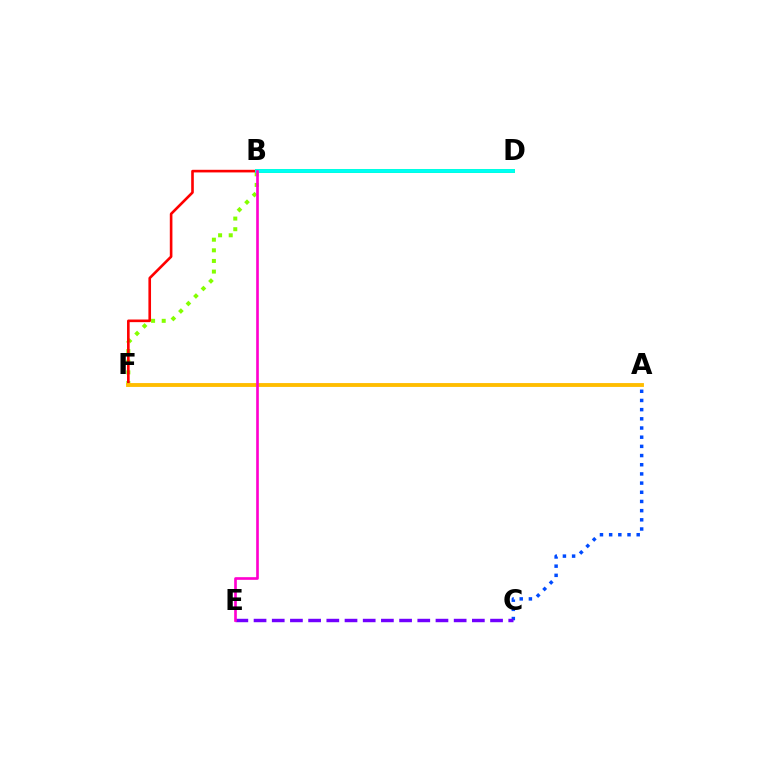{('B', 'F'): [{'color': '#84ff00', 'line_style': 'dotted', 'thickness': 2.89}, {'color': '#ff0000', 'line_style': 'solid', 'thickness': 1.89}], ('A', 'C'): [{'color': '#004bff', 'line_style': 'dotted', 'thickness': 2.49}], ('C', 'E'): [{'color': '#7200ff', 'line_style': 'dashed', 'thickness': 2.47}], ('B', 'D'): [{'color': '#00ff39', 'line_style': 'solid', 'thickness': 2.77}, {'color': '#00fff6', 'line_style': 'solid', 'thickness': 2.72}], ('A', 'F'): [{'color': '#ffbd00', 'line_style': 'solid', 'thickness': 2.78}], ('B', 'E'): [{'color': '#ff00cf', 'line_style': 'solid', 'thickness': 1.91}]}